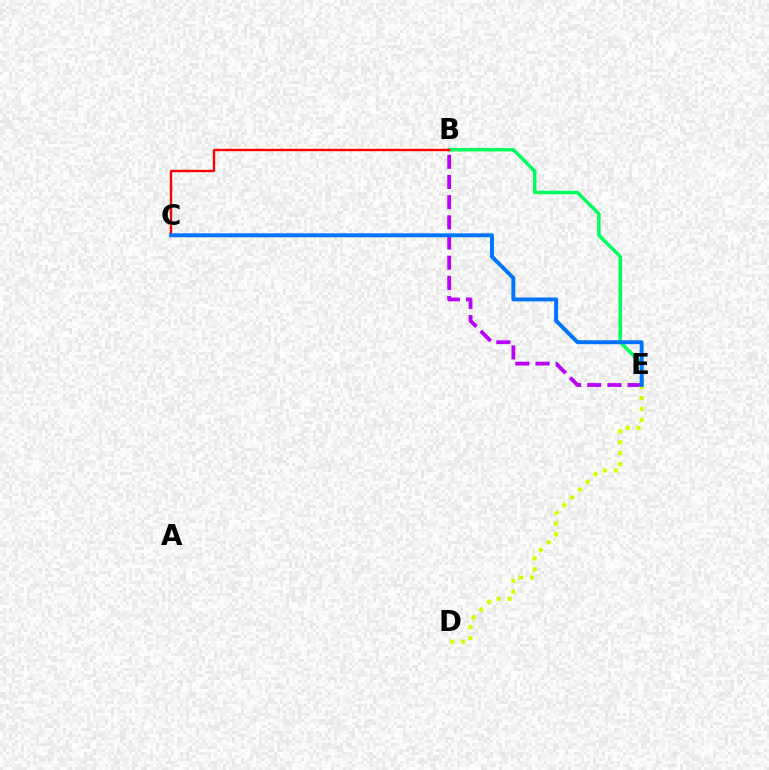{('B', 'E'): [{'color': '#00ff5c', 'line_style': 'solid', 'thickness': 2.5}, {'color': '#b900ff', 'line_style': 'dashed', 'thickness': 2.74}], ('D', 'E'): [{'color': '#d1ff00', 'line_style': 'dotted', 'thickness': 2.97}], ('B', 'C'): [{'color': '#ff0000', 'line_style': 'solid', 'thickness': 1.71}], ('C', 'E'): [{'color': '#0074ff', 'line_style': 'solid', 'thickness': 2.83}]}